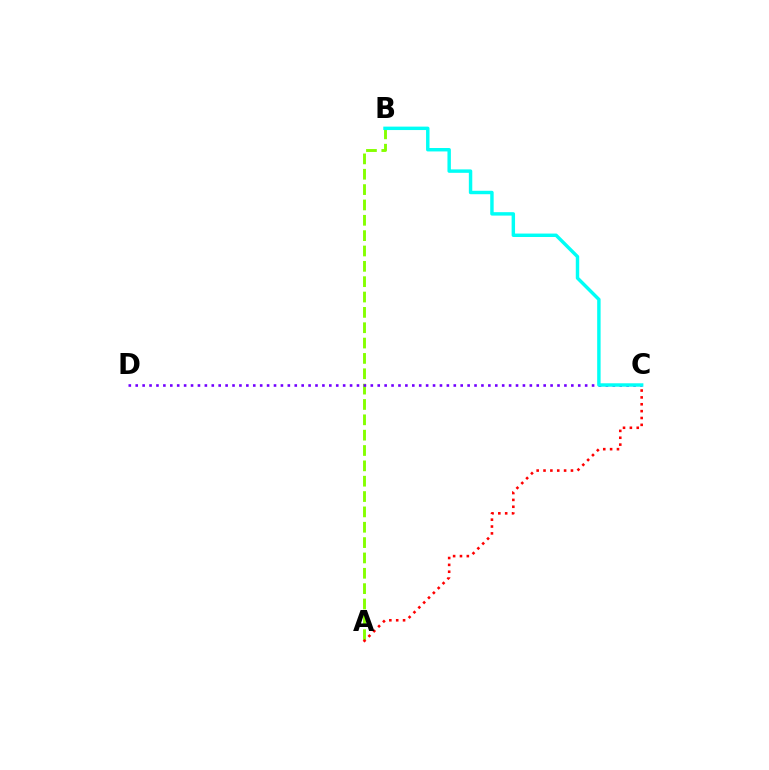{('A', 'B'): [{'color': '#84ff00', 'line_style': 'dashed', 'thickness': 2.08}], ('C', 'D'): [{'color': '#7200ff', 'line_style': 'dotted', 'thickness': 1.88}], ('B', 'C'): [{'color': '#00fff6', 'line_style': 'solid', 'thickness': 2.47}], ('A', 'C'): [{'color': '#ff0000', 'line_style': 'dotted', 'thickness': 1.86}]}